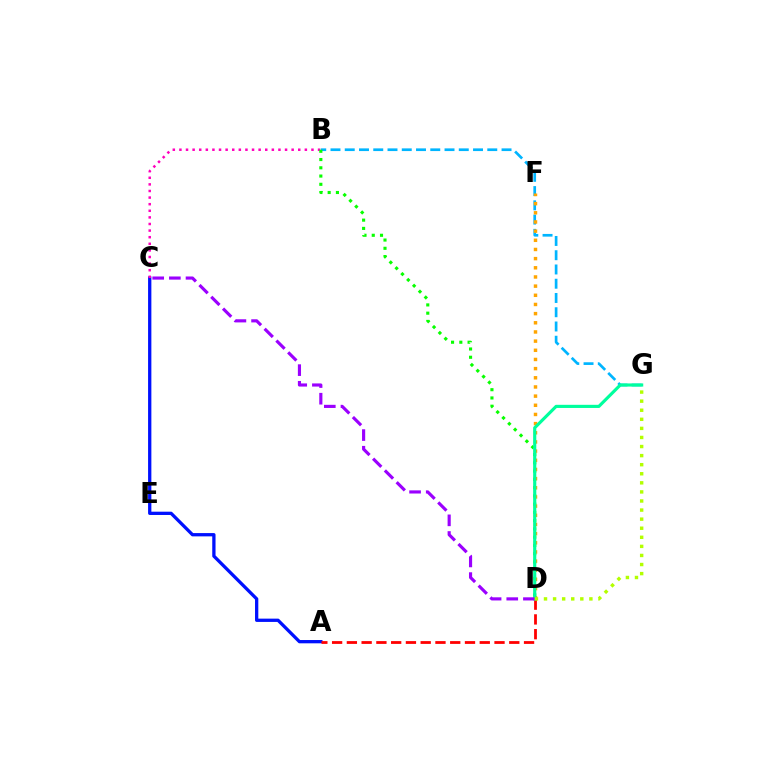{('A', 'C'): [{'color': '#0010ff', 'line_style': 'solid', 'thickness': 2.37}], ('B', 'C'): [{'color': '#ff00bd', 'line_style': 'dotted', 'thickness': 1.79}], ('B', 'G'): [{'color': '#00b5ff', 'line_style': 'dashed', 'thickness': 1.94}], ('A', 'D'): [{'color': '#ff0000', 'line_style': 'dashed', 'thickness': 2.01}], ('B', 'D'): [{'color': '#08ff00', 'line_style': 'dotted', 'thickness': 2.24}], ('D', 'F'): [{'color': '#ffa500', 'line_style': 'dotted', 'thickness': 2.49}], ('D', 'G'): [{'color': '#00ff9d', 'line_style': 'solid', 'thickness': 2.27}, {'color': '#b3ff00', 'line_style': 'dotted', 'thickness': 2.47}], ('C', 'D'): [{'color': '#9b00ff', 'line_style': 'dashed', 'thickness': 2.26}]}